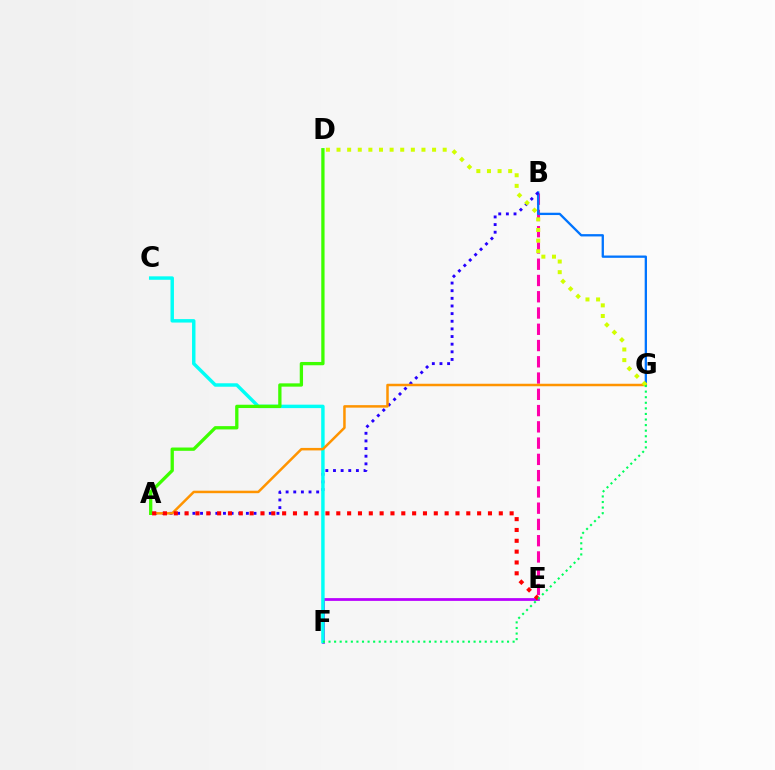{('B', 'E'): [{'color': '#ff00ac', 'line_style': 'dashed', 'thickness': 2.21}], ('B', 'G'): [{'color': '#0074ff', 'line_style': 'solid', 'thickness': 1.66}], ('E', 'F'): [{'color': '#b900ff', 'line_style': 'solid', 'thickness': 1.99}], ('A', 'B'): [{'color': '#2500ff', 'line_style': 'dotted', 'thickness': 2.08}], ('C', 'F'): [{'color': '#00fff6', 'line_style': 'solid', 'thickness': 2.48}], ('A', 'G'): [{'color': '#ff9400', 'line_style': 'solid', 'thickness': 1.8}], ('A', 'D'): [{'color': '#3dff00', 'line_style': 'solid', 'thickness': 2.37}], ('A', 'E'): [{'color': '#ff0000', 'line_style': 'dotted', 'thickness': 2.94}], ('D', 'G'): [{'color': '#d1ff00', 'line_style': 'dotted', 'thickness': 2.88}], ('F', 'G'): [{'color': '#00ff5c', 'line_style': 'dotted', 'thickness': 1.52}]}